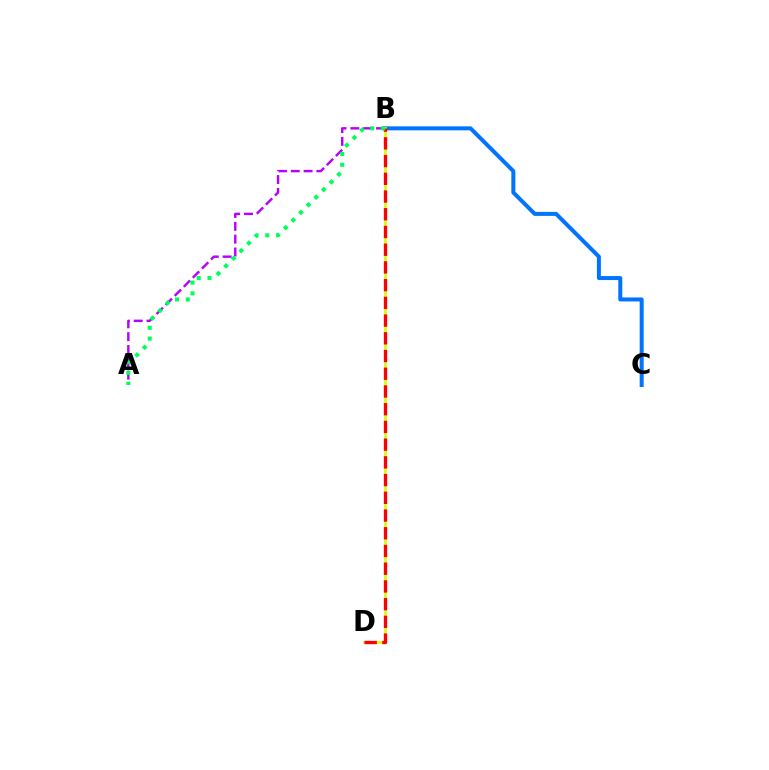{('A', 'B'): [{'color': '#b900ff', 'line_style': 'dashed', 'thickness': 1.74}, {'color': '#00ff5c', 'line_style': 'dotted', 'thickness': 2.93}], ('B', 'C'): [{'color': '#0074ff', 'line_style': 'solid', 'thickness': 2.88}], ('B', 'D'): [{'color': '#d1ff00', 'line_style': 'solid', 'thickness': 1.91}, {'color': '#ff0000', 'line_style': 'dashed', 'thickness': 2.41}]}